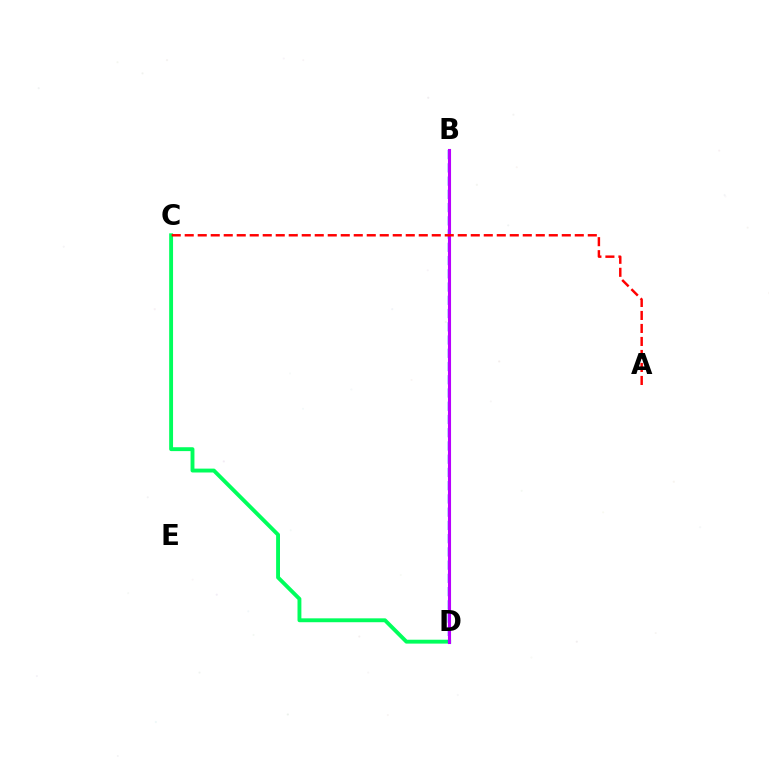{('C', 'D'): [{'color': '#00ff5c', 'line_style': 'solid', 'thickness': 2.79}], ('B', 'D'): [{'color': '#0074ff', 'line_style': 'dashed', 'thickness': 1.8}, {'color': '#d1ff00', 'line_style': 'dotted', 'thickness': 2.07}, {'color': '#b900ff', 'line_style': 'solid', 'thickness': 2.23}], ('A', 'C'): [{'color': '#ff0000', 'line_style': 'dashed', 'thickness': 1.77}]}